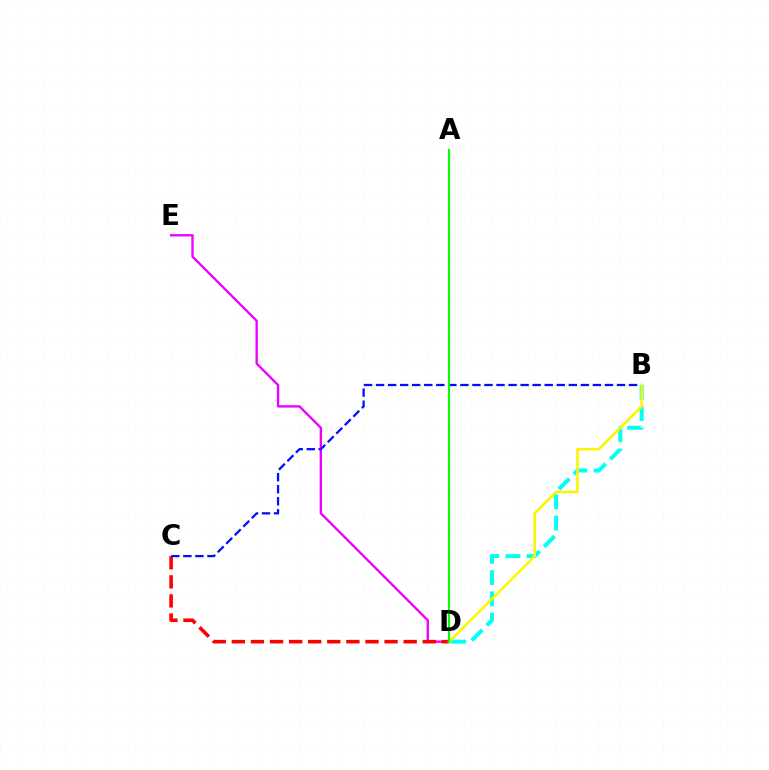{('D', 'E'): [{'color': '#ee00ff', 'line_style': 'solid', 'thickness': 1.7}], ('C', 'D'): [{'color': '#ff0000', 'line_style': 'dashed', 'thickness': 2.59}], ('B', 'C'): [{'color': '#0010ff', 'line_style': 'dashed', 'thickness': 1.64}], ('B', 'D'): [{'color': '#00fff6', 'line_style': 'dashed', 'thickness': 2.89}, {'color': '#fcf500', 'line_style': 'solid', 'thickness': 1.81}], ('A', 'D'): [{'color': '#08ff00', 'line_style': 'solid', 'thickness': 1.58}]}